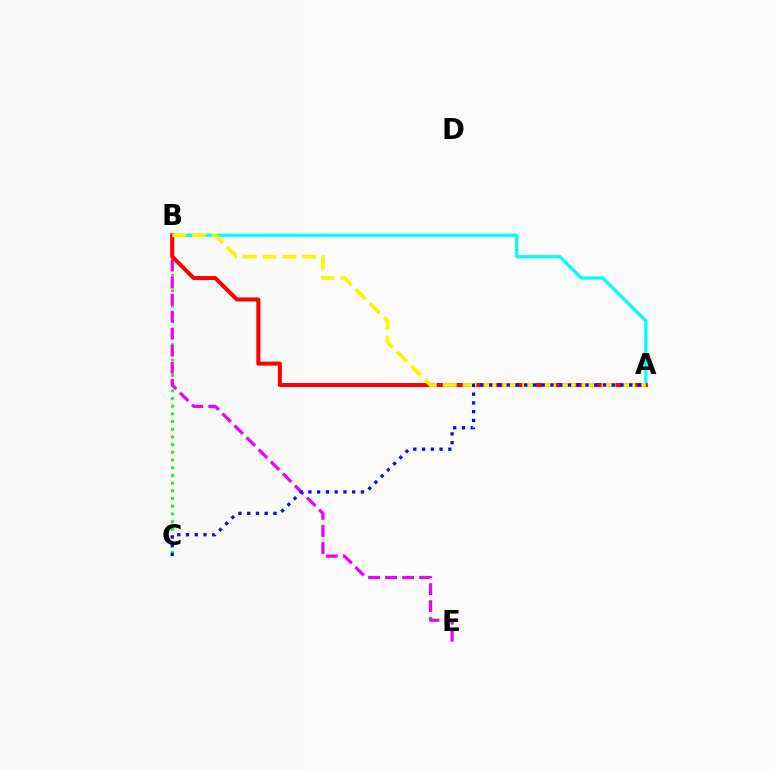{('B', 'C'): [{'color': '#08ff00', 'line_style': 'dotted', 'thickness': 2.09}], ('B', 'E'): [{'color': '#ee00ff', 'line_style': 'dashed', 'thickness': 2.31}], ('A', 'B'): [{'color': '#00fff6', 'line_style': 'solid', 'thickness': 2.34}, {'color': '#ff0000', 'line_style': 'solid', 'thickness': 2.9}, {'color': '#fcf500', 'line_style': 'dashed', 'thickness': 2.7}], ('A', 'C'): [{'color': '#0010ff', 'line_style': 'dotted', 'thickness': 2.38}]}